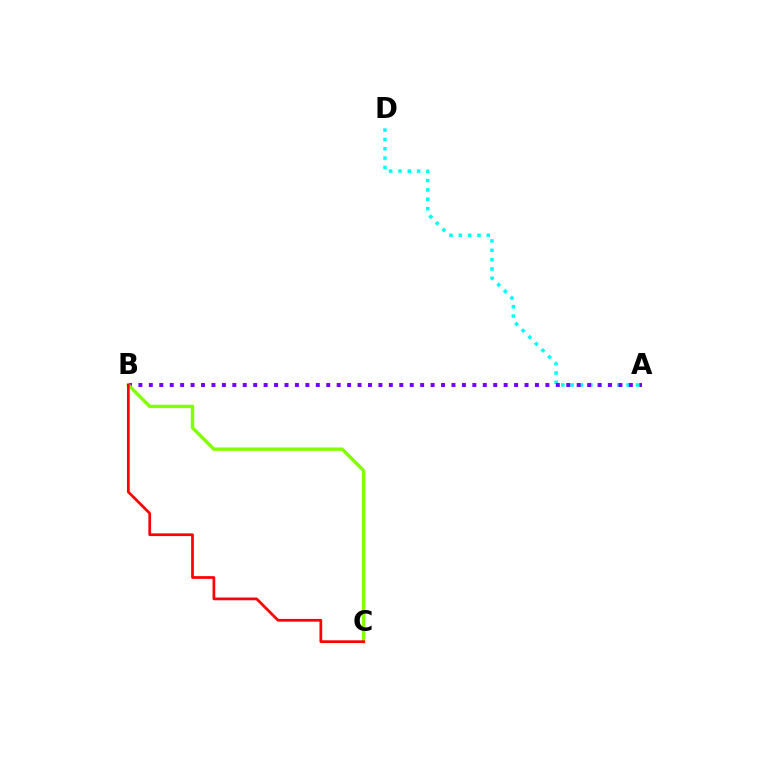{('A', 'D'): [{'color': '#00fff6', 'line_style': 'dotted', 'thickness': 2.54}], ('A', 'B'): [{'color': '#7200ff', 'line_style': 'dotted', 'thickness': 2.84}], ('B', 'C'): [{'color': '#84ff00', 'line_style': 'solid', 'thickness': 2.46}, {'color': '#ff0000', 'line_style': 'solid', 'thickness': 1.96}]}